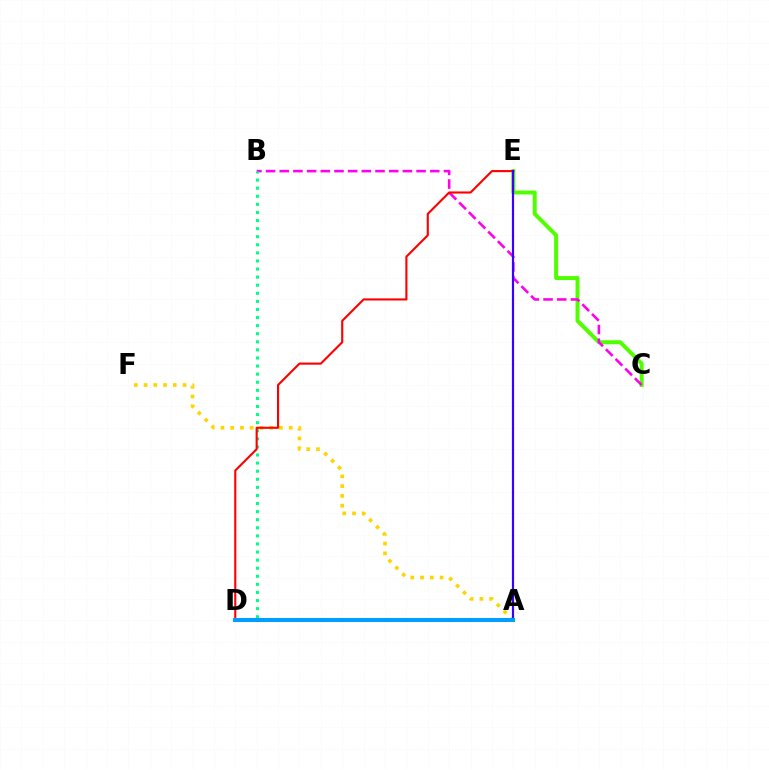{('C', 'E'): [{'color': '#4fff00', 'line_style': 'solid', 'thickness': 2.86}], ('B', 'C'): [{'color': '#ff00ed', 'line_style': 'dashed', 'thickness': 1.86}], ('A', 'F'): [{'color': '#ffd500', 'line_style': 'dotted', 'thickness': 2.65}], ('B', 'D'): [{'color': '#00ff86', 'line_style': 'dotted', 'thickness': 2.2}], ('D', 'E'): [{'color': '#ff0000', 'line_style': 'solid', 'thickness': 1.52}], ('A', 'E'): [{'color': '#3700ff', 'line_style': 'solid', 'thickness': 1.57}], ('A', 'D'): [{'color': '#009eff', 'line_style': 'solid', 'thickness': 2.9}]}